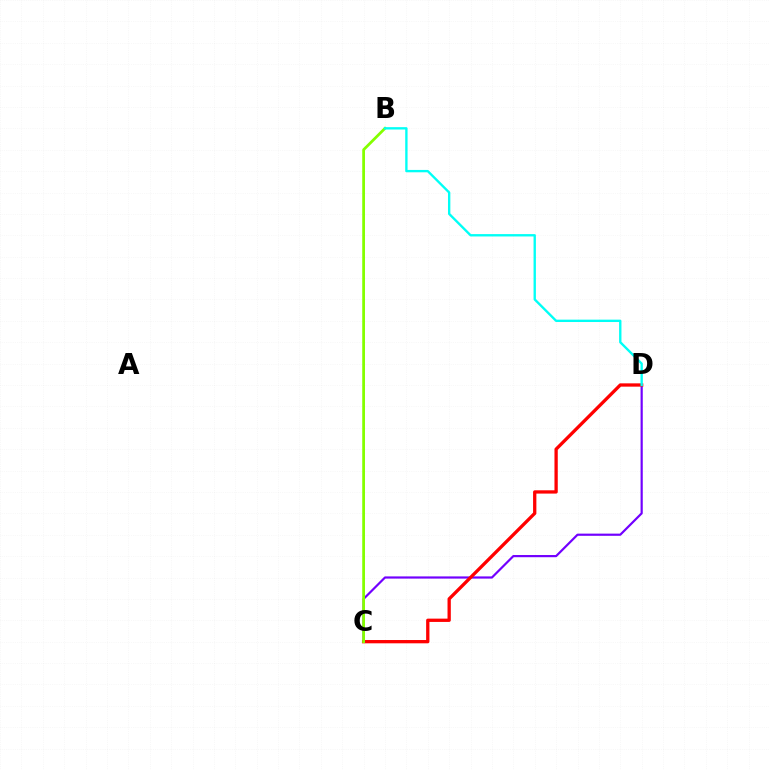{('C', 'D'): [{'color': '#7200ff', 'line_style': 'solid', 'thickness': 1.58}, {'color': '#ff0000', 'line_style': 'solid', 'thickness': 2.37}], ('B', 'C'): [{'color': '#84ff00', 'line_style': 'solid', 'thickness': 1.99}], ('B', 'D'): [{'color': '#00fff6', 'line_style': 'solid', 'thickness': 1.7}]}